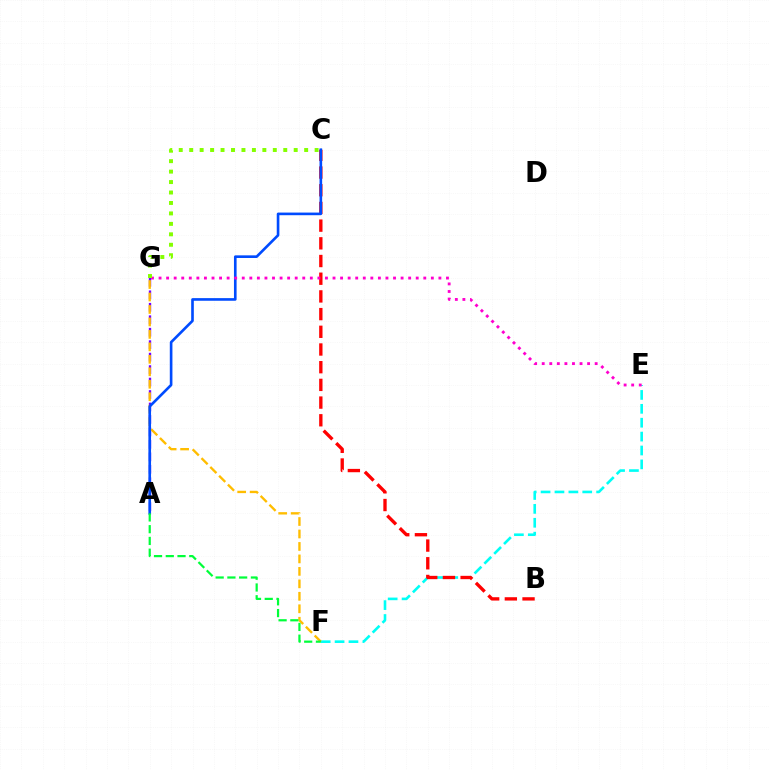{('E', 'F'): [{'color': '#00fff6', 'line_style': 'dashed', 'thickness': 1.89}], ('B', 'C'): [{'color': '#ff0000', 'line_style': 'dashed', 'thickness': 2.4}], ('A', 'G'): [{'color': '#7200ff', 'line_style': 'dashed', 'thickness': 1.69}], ('F', 'G'): [{'color': '#ffbd00', 'line_style': 'dashed', 'thickness': 1.69}], ('A', 'C'): [{'color': '#004bff', 'line_style': 'solid', 'thickness': 1.9}], ('A', 'F'): [{'color': '#00ff39', 'line_style': 'dashed', 'thickness': 1.6}], ('E', 'G'): [{'color': '#ff00cf', 'line_style': 'dotted', 'thickness': 2.06}], ('C', 'G'): [{'color': '#84ff00', 'line_style': 'dotted', 'thickness': 2.84}]}